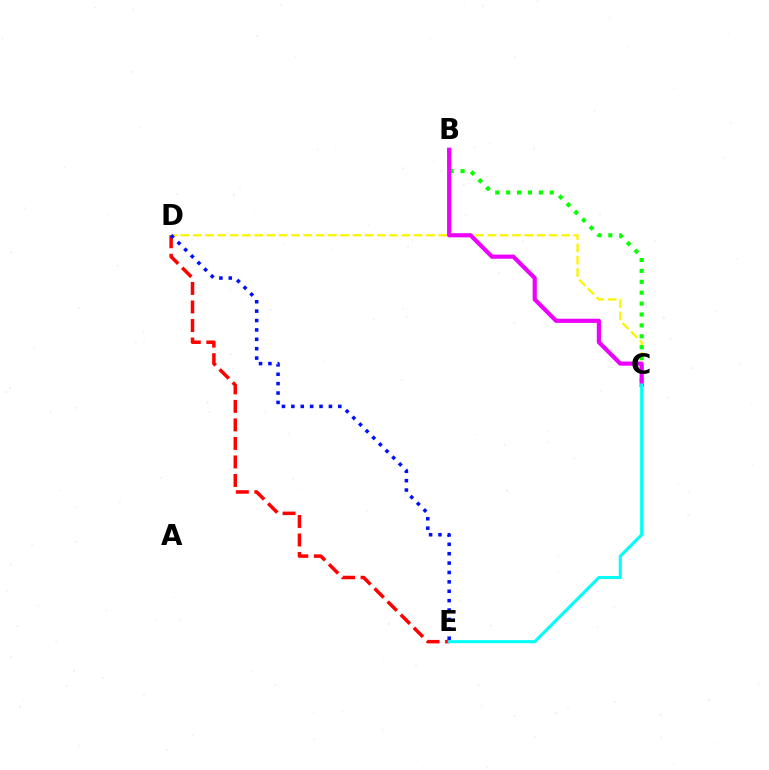{('D', 'E'): [{'color': '#ff0000', 'line_style': 'dashed', 'thickness': 2.52}, {'color': '#0010ff', 'line_style': 'dotted', 'thickness': 2.55}], ('C', 'D'): [{'color': '#fcf500', 'line_style': 'dashed', 'thickness': 1.67}], ('B', 'C'): [{'color': '#08ff00', 'line_style': 'dotted', 'thickness': 2.96}, {'color': '#ee00ff', 'line_style': 'solid', 'thickness': 3.0}], ('C', 'E'): [{'color': '#00fff6', 'line_style': 'solid', 'thickness': 2.21}]}